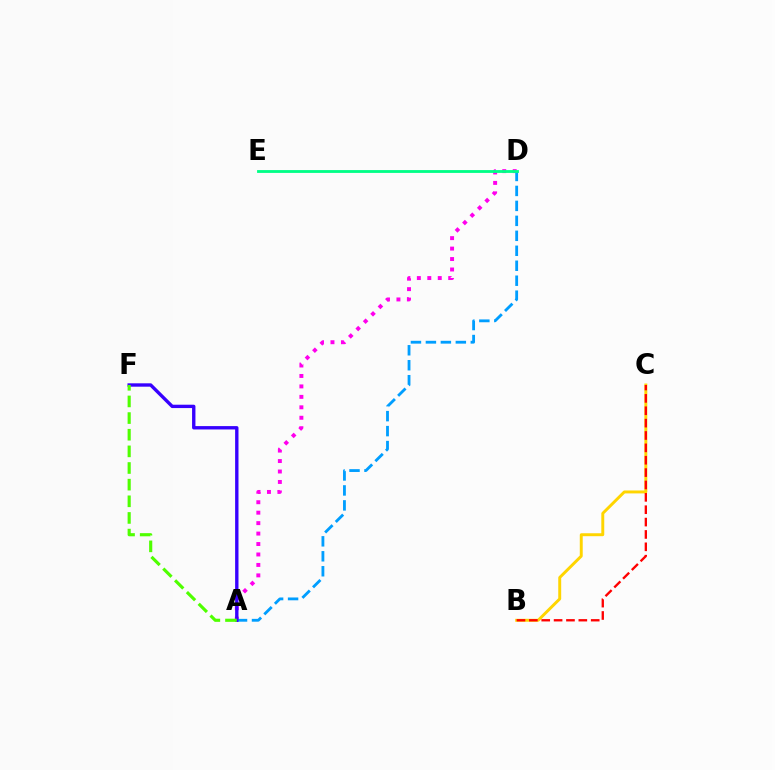{('A', 'D'): [{'color': '#ff00ed', 'line_style': 'dotted', 'thickness': 2.84}, {'color': '#009eff', 'line_style': 'dashed', 'thickness': 2.03}], ('D', 'E'): [{'color': '#00ff86', 'line_style': 'solid', 'thickness': 2.04}], ('A', 'F'): [{'color': '#3700ff', 'line_style': 'solid', 'thickness': 2.42}, {'color': '#4fff00', 'line_style': 'dashed', 'thickness': 2.26}], ('B', 'C'): [{'color': '#ffd500', 'line_style': 'solid', 'thickness': 2.11}, {'color': '#ff0000', 'line_style': 'dashed', 'thickness': 1.68}]}